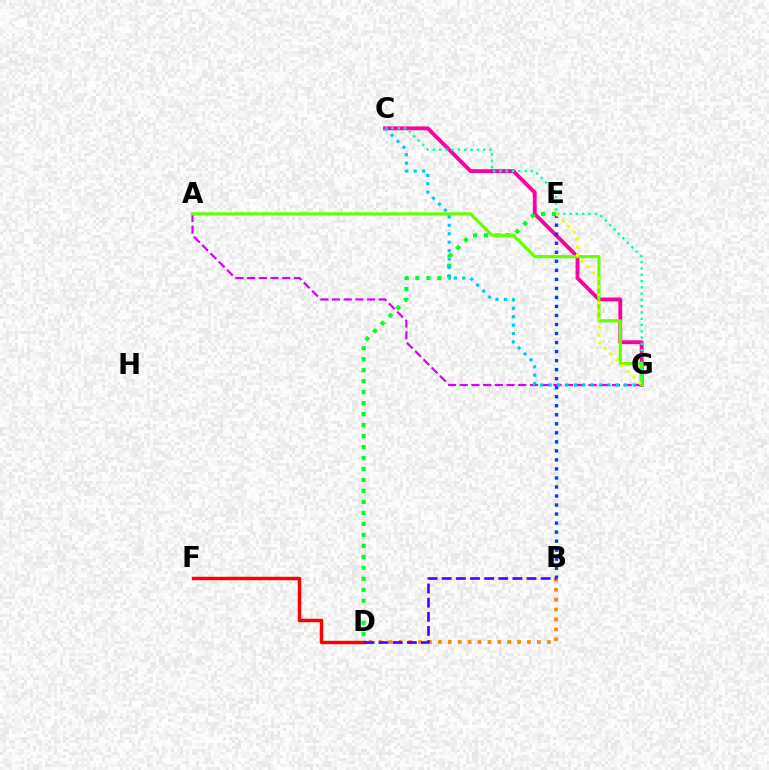{('C', 'G'): [{'color': '#ff00a0', 'line_style': 'solid', 'thickness': 2.77}, {'color': '#00ffaf', 'line_style': 'dotted', 'thickness': 1.71}, {'color': '#00c7ff', 'line_style': 'dotted', 'thickness': 2.29}], ('B', 'D'): [{'color': '#ff8800', 'line_style': 'dotted', 'thickness': 2.69}, {'color': '#4f00ff', 'line_style': 'dashed', 'thickness': 1.92}], ('D', 'E'): [{'color': '#00ff27', 'line_style': 'dotted', 'thickness': 2.98}], ('A', 'G'): [{'color': '#d600ff', 'line_style': 'dashed', 'thickness': 1.59}, {'color': '#66ff00', 'line_style': 'solid', 'thickness': 2.27}], ('D', 'F'): [{'color': '#ff0000', 'line_style': 'solid', 'thickness': 2.48}], ('B', 'E'): [{'color': '#003fff', 'line_style': 'dotted', 'thickness': 2.45}], ('E', 'G'): [{'color': '#eeff00', 'line_style': 'dotted', 'thickness': 2.2}]}